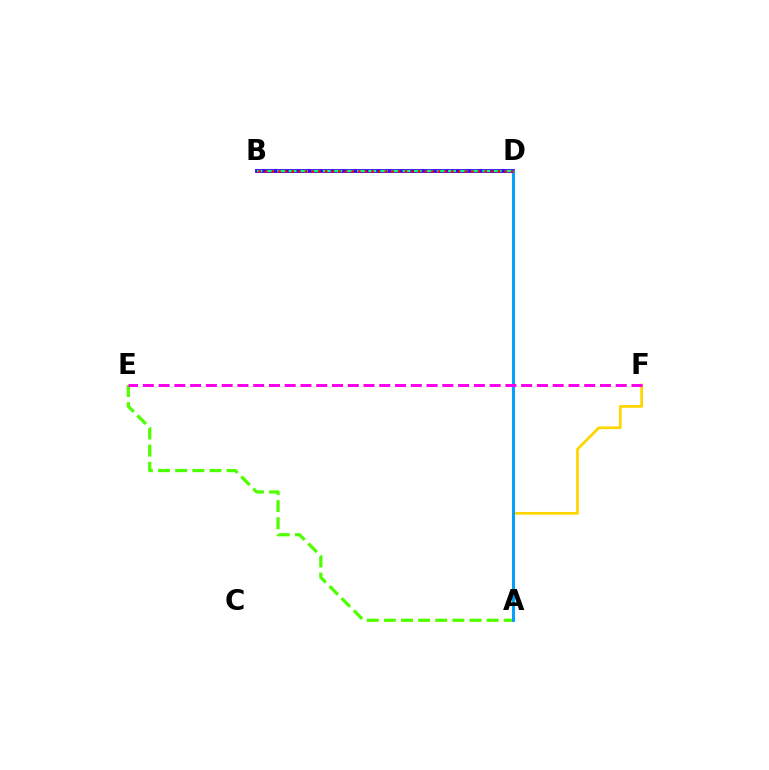{('A', 'E'): [{'color': '#4fff00', 'line_style': 'dashed', 'thickness': 2.33}], ('A', 'F'): [{'color': '#ffd500', 'line_style': 'solid', 'thickness': 1.98}], ('B', 'D'): [{'color': '#3700ff', 'line_style': 'solid', 'thickness': 2.74}, {'color': '#00ff86', 'line_style': 'dashed', 'thickness': 1.55}, {'color': '#ff0000', 'line_style': 'dotted', 'thickness': 1.81}], ('A', 'D'): [{'color': '#009eff', 'line_style': 'solid', 'thickness': 2.1}], ('E', 'F'): [{'color': '#ff00ed', 'line_style': 'dashed', 'thickness': 2.14}]}